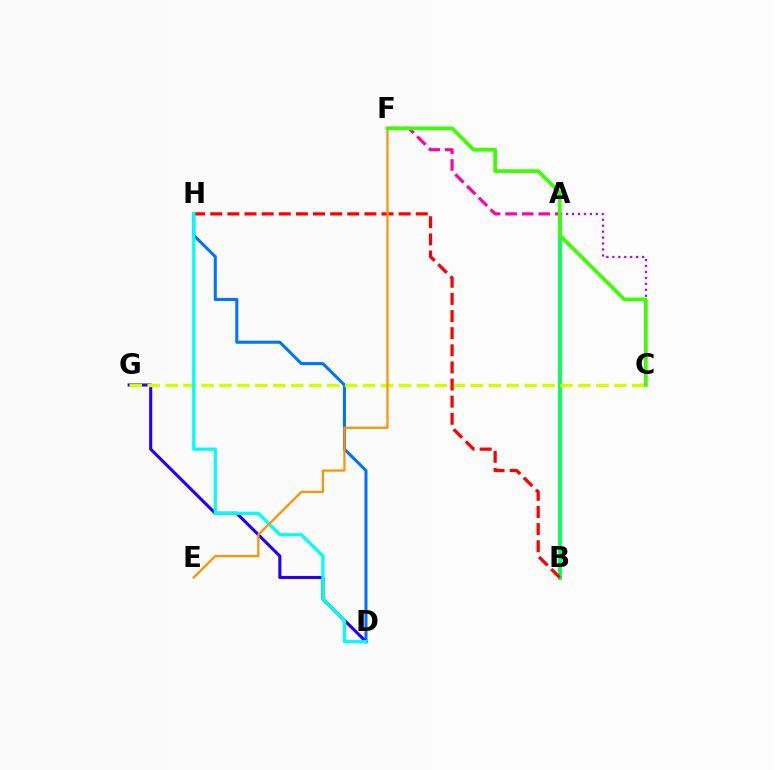{('A', 'B'): [{'color': '#00ff5c', 'line_style': 'solid', 'thickness': 2.73}], ('A', 'F'): [{'color': '#ff00ac', 'line_style': 'dashed', 'thickness': 2.25}], ('D', 'H'): [{'color': '#0074ff', 'line_style': 'solid', 'thickness': 2.2}, {'color': '#00fff6', 'line_style': 'solid', 'thickness': 2.33}], ('D', 'G'): [{'color': '#2500ff', 'line_style': 'solid', 'thickness': 2.23}], ('C', 'G'): [{'color': '#d1ff00', 'line_style': 'dashed', 'thickness': 2.44}], ('B', 'H'): [{'color': '#ff0000', 'line_style': 'dashed', 'thickness': 2.33}], ('E', 'F'): [{'color': '#ff9400', 'line_style': 'solid', 'thickness': 1.61}], ('A', 'C'): [{'color': '#b900ff', 'line_style': 'dotted', 'thickness': 1.62}], ('C', 'F'): [{'color': '#3dff00', 'line_style': 'solid', 'thickness': 2.66}]}